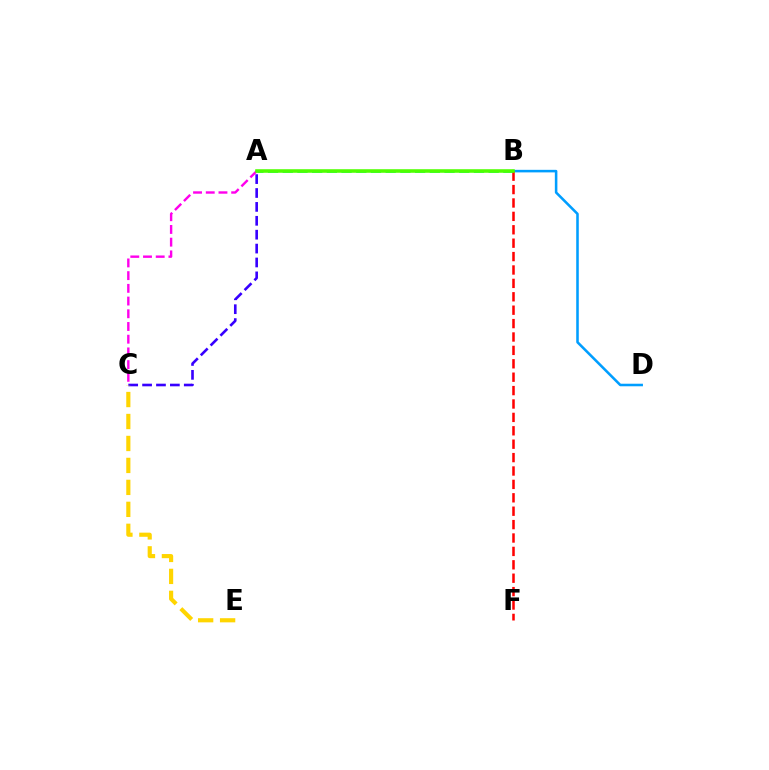{('A', 'B'): [{'color': '#00ff86', 'line_style': 'dashed', 'thickness': 2.0}, {'color': '#4fff00', 'line_style': 'solid', 'thickness': 2.56}], ('B', 'D'): [{'color': '#009eff', 'line_style': 'solid', 'thickness': 1.84}], ('A', 'C'): [{'color': '#3700ff', 'line_style': 'dashed', 'thickness': 1.89}, {'color': '#ff00ed', 'line_style': 'dashed', 'thickness': 1.73}], ('B', 'F'): [{'color': '#ff0000', 'line_style': 'dashed', 'thickness': 1.82}], ('C', 'E'): [{'color': '#ffd500', 'line_style': 'dashed', 'thickness': 2.98}]}